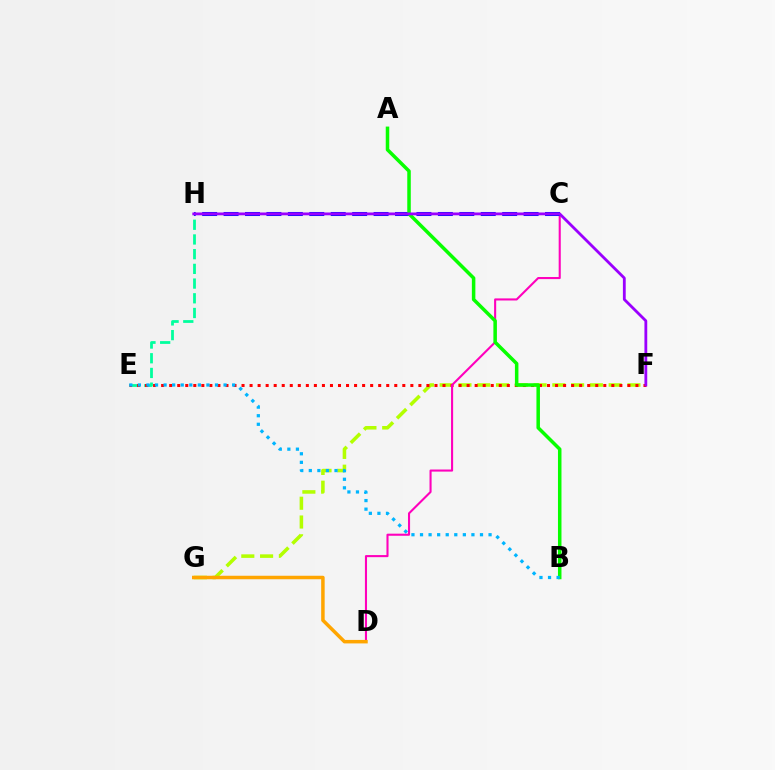{('E', 'H'): [{'color': '#00ff9d', 'line_style': 'dashed', 'thickness': 2.0}], ('F', 'G'): [{'color': '#b3ff00', 'line_style': 'dashed', 'thickness': 2.55}], ('E', 'F'): [{'color': '#ff0000', 'line_style': 'dotted', 'thickness': 2.18}], ('C', 'D'): [{'color': '#ff00bd', 'line_style': 'solid', 'thickness': 1.51}], ('D', 'G'): [{'color': '#ffa500', 'line_style': 'solid', 'thickness': 2.51}], ('C', 'H'): [{'color': '#0010ff', 'line_style': 'dashed', 'thickness': 2.91}], ('A', 'B'): [{'color': '#08ff00', 'line_style': 'solid', 'thickness': 2.53}], ('B', 'E'): [{'color': '#00b5ff', 'line_style': 'dotted', 'thickness': 2.33}], ('F', 'H'): [{'color': '#9b00ff', 'line_style': 'solid', 'thickness': 2.02}]}